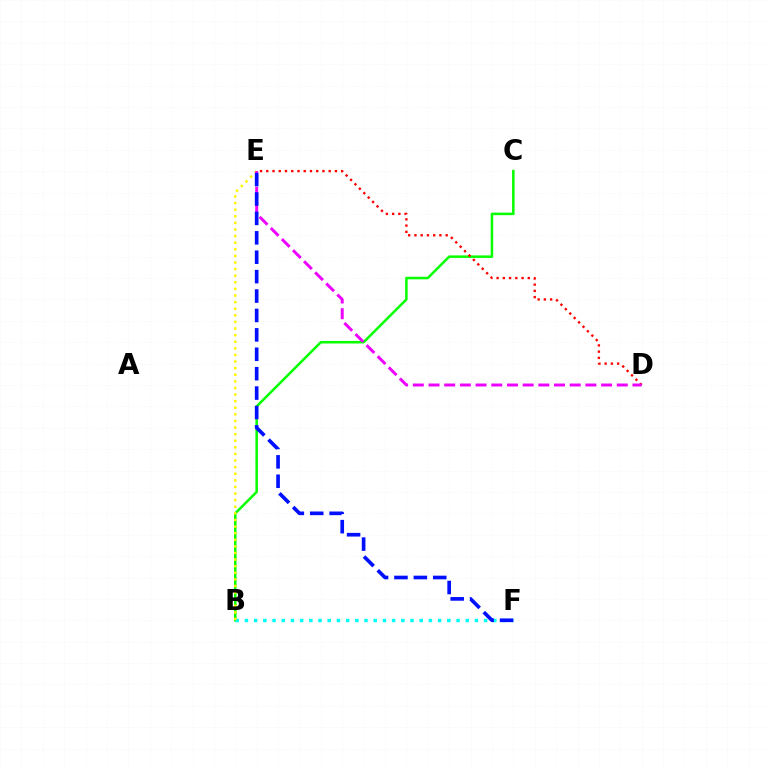{('B', 'C'): [{'color': '#08ff00', 'line_style': 'solid', 'thickness': 1.82}], ('D', 'E'): [{'color': '#ff0000', 'line_style': 'dotted', 'thickness': 1.7}, {'color': '#ee00ff', 'line_style': 'dashed', 'thickness': 2.13}], ('B', 'F'): [{'color': '#00fff6', 'line_style': 'dotted', 'thickness': 2.5}], ('B', 'E'): [{'color': '#fcf500', 'line_style': 'dotted', 'thickness': 1.79}], ('E', 'F'): [{'color': '#0010ff', 'line_style': 'dashed', 'thickness': 2.64}]}